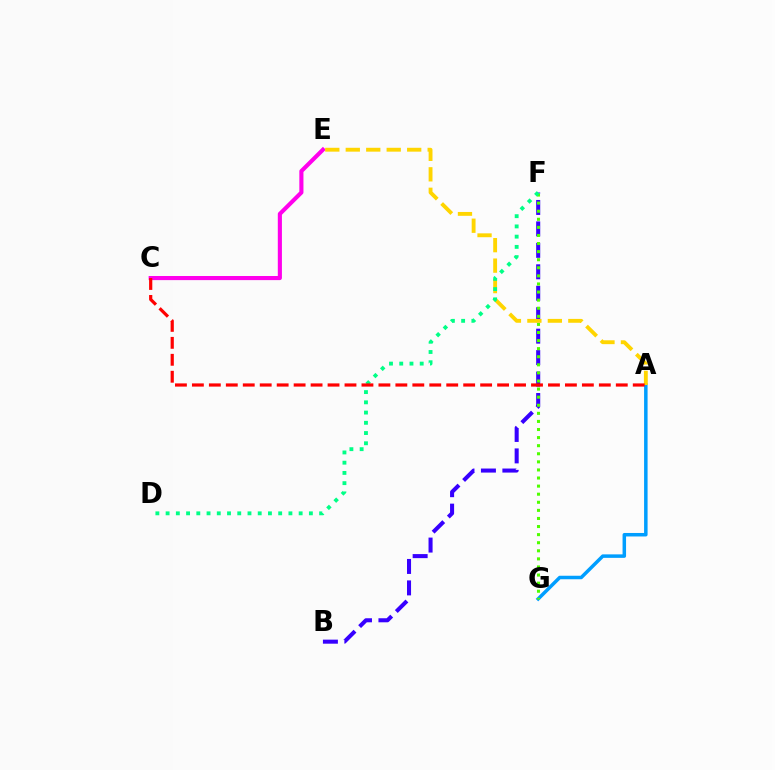{('A', 'G'): [{'color': '#009eff', 'line_style': 'solid', 'thickness': 2.52}], ('B', 'F'): [{'color': '#3700ff', 'line_style': 'dashed', 'thickness': 2.91}], ('F', 'G'): [{'color': '#4fff00', 'line_style': 'dotted', 'thickness': 2.2}], ('C', 'E'): [{'color': '#ff00ed', 'line_style': 'solid', 'thickness': 2.96}], ('A', 'E'): [{'color': '#ffd500', 'line_style': 'dashed', 'thickness': 2.78}], ('D', 'F'): [{'color': '#00ff86', 'line_style': 'dotted', 'thickness': 2.78}], ('A', 'C'): [{'color': '#ff0000', 'line_style': 'dashed', 'thickness': 2.3}]}